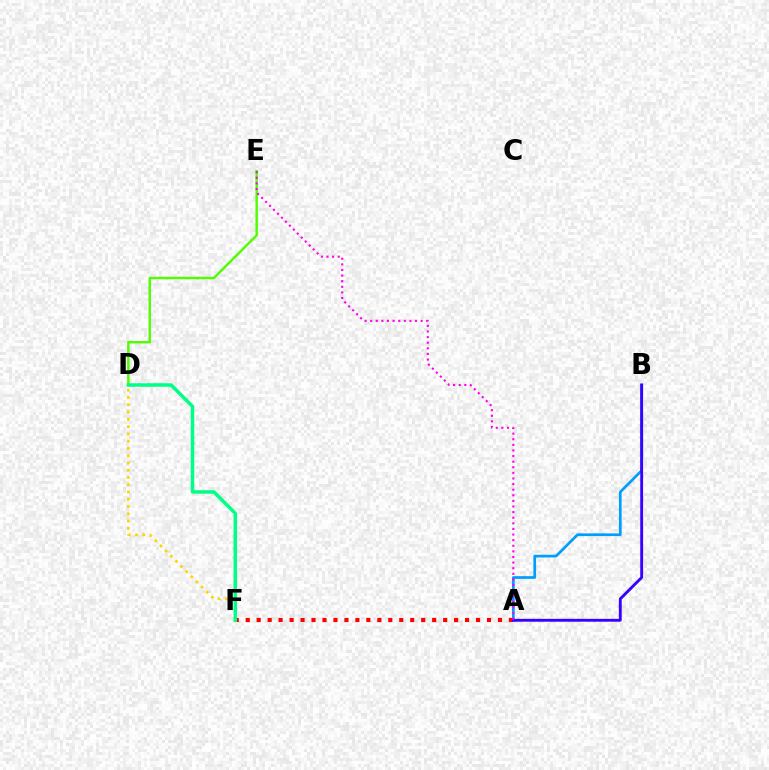{('A', 'B'): [{'color': '#009eff', 'line_style': 'solid', 'thickness': 1.95}, {'color': '#3700ff', 'line_style': 'solid', 'thickness': 2.06}], ('D', 'F'): [{'color': '#ffd500', 'line_style': 'dotted', 'thickness': 1.97}, {'color': '#00ff86', 'line_style': 'solid', 'thickness': 2.52}], ('A', 'F'): [{'color': '#ff0000', 'line_style': 'dotted', 'thickness': 2.98}], ('D', 'E'): [{'color': '#4fff00', 'line_style': 'solid', 'thickness': 1.75}], ('A', 'E'): [{'color': '#ff00ed', 'line_style': 'dotted', 'thickness': 1.52}]}